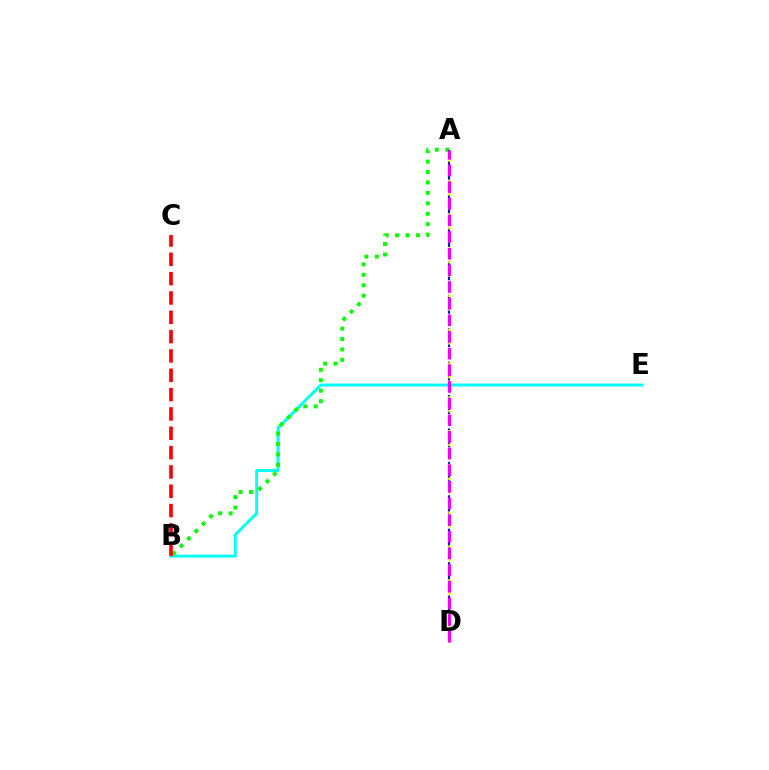{('B', 'E'): [{'color': '#00fff6', 'line_style': 'solid', 'thickness': 2.11}], ('A', 'B'): [{'color': '#08ff00', 'line_style': 'dotted', 'thickness': 2.84}], ('A', 'D'): [{'color': '#0010ff', 'line_style': 'dashed', 'thickness': 1.51}, {'color': '#fcf500', 'line_style': 'dotted', 'thickness': 1.84}, {'color': '#ee00ff', 'line_style': 'dashed', 'thickness': 2.26}], ('B', 'C'): [{'color': '#ff0000', 'line_style': 'dashed', 'thickness': 2.63}]}